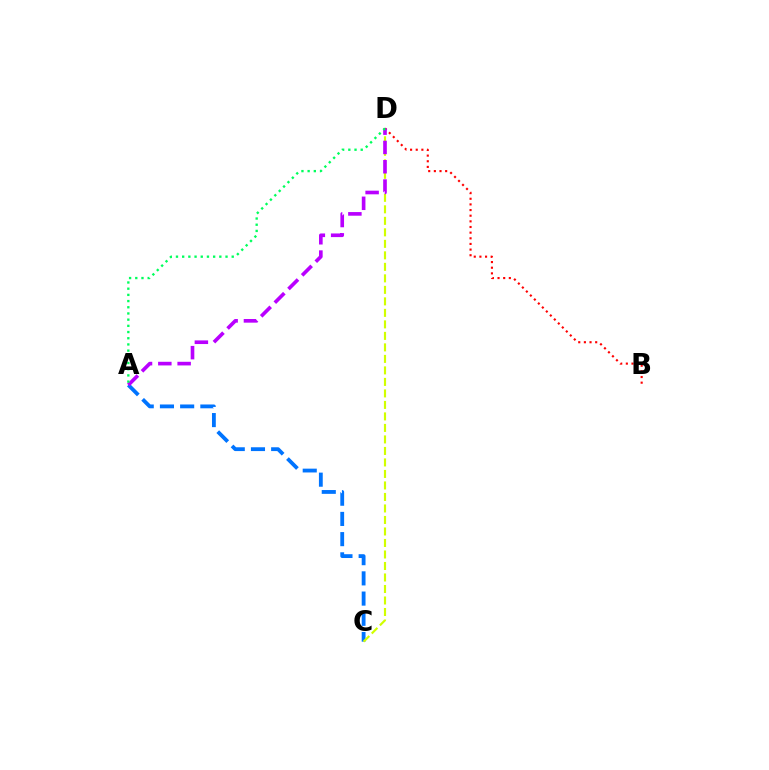{('A', 'C'): [{'color': '#0074ff', 'line_style': 'dashed', 'thickness': 2.75}], ('C', 'D'): [{'color': '#d1ff00', 'line_style': 'dashed', 'thickness': 1.56}], ('B', 'D'): [{'color': '#ff0000', 'line_style': 'dotted', 'thickness': 1.53}], ('A', 'D'): [{'color': '#b900ff', 'line_style': 'dashed', 'thickness': 2.62}, {'color': '#00ff5c', 'line_style': 'dotted', 'thickness': 1.68}]}